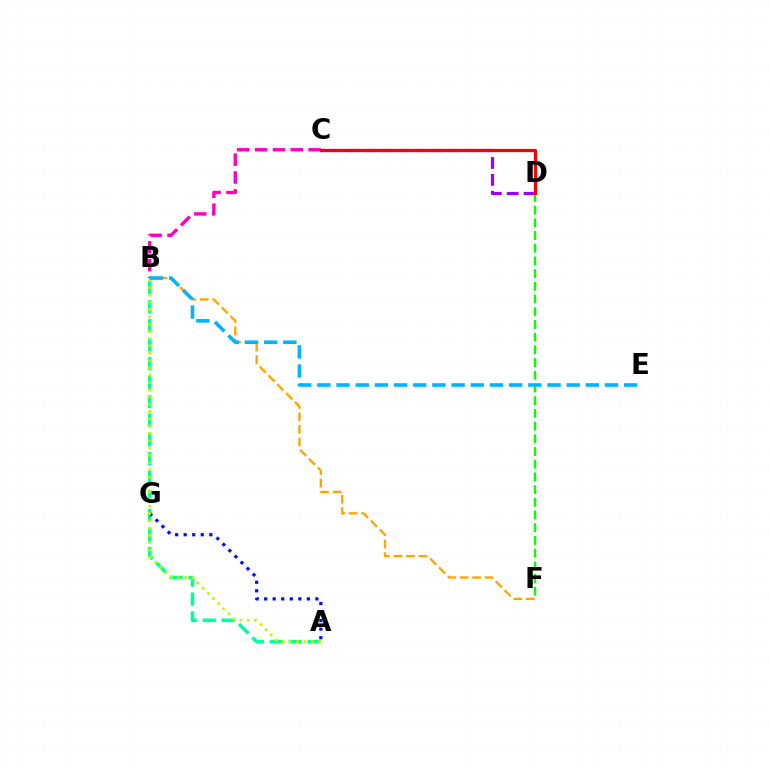{('A', 'B'): [{'color': '#00ff9d', 'line_style': 'dashed', 'thickness': 2.58}, {'color': '#b3ff00', 'line_style': 'dotted', 'thickness': 1.98}], ('B', 'F'): [{'color': '#ffa500', 'line_style': 'dashed', 'thickness': 1.7}], ('A', 'G'): [{'color': '#0010ff', 'line_style': 'dotted', 'thickness': 2.32}], ('D', 'F'): [{'color': '#08ff00', 'line_style': 'dashed', 'thickness': 1.73}], ('B', 'C'): [{'color': '#ff00bd', 'line_style': 'dashed', 'thickness': 2.42}], ('C', 'D'): [{'color': '#9b00ff', 'line_style': 'dashed', 'thickness': 2.3}, {'color': '#ff0000', 'line_style': 'solid', 'thickness': 2.32}], ('B', 'E'): [{'color': '#00b5ff', 'line_style': 'dashed', 'thickness': 2.61}]}